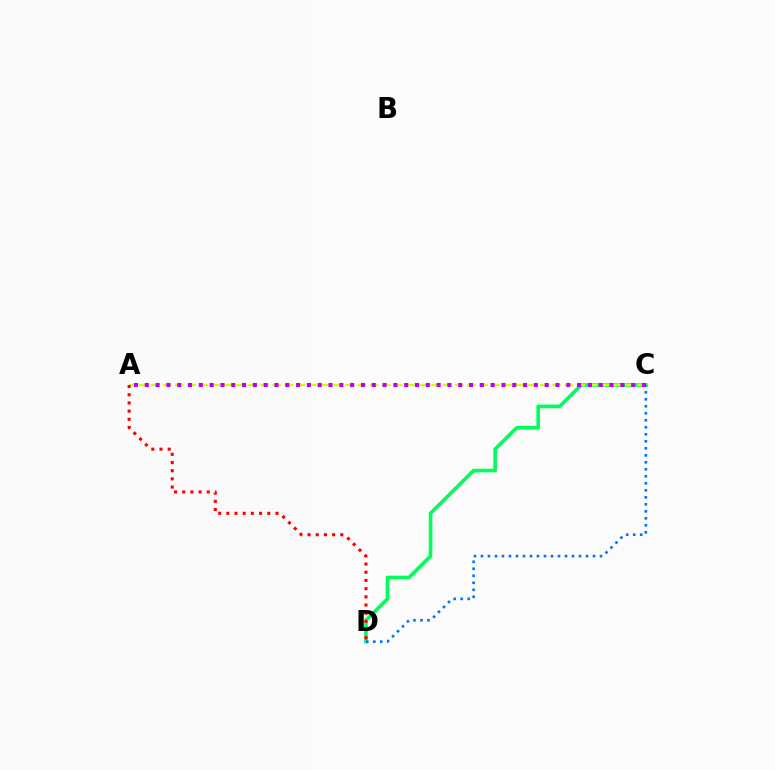{('C', 'D'): [{'color': '#00ff5c', 'line_style': 'solid', 'thickness': 2.62}, {'color': '#0074ff', 'line_style': 'dotted', 'thickness': 1.9}], ('A', 'C'): [{'color': '#d1ff00', 'line_style': 'dashed', 'thickness': 1.65}, {'color': '#b900ff', 'line_style': 'dotted', 'thickness': 2.94}], ('A', 'D'): [{'color': '#ff0000', 'line_style': 'dotted', 'thickness': 2.22}]}